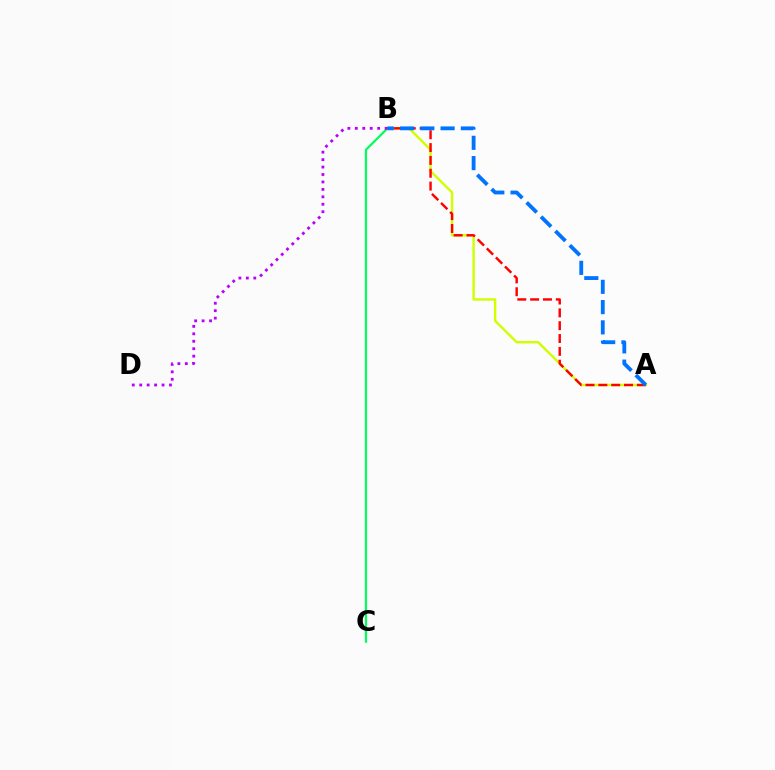{('A', 'B'): [{'color': '#d1ff00', 'line_style': 'solid', 'thickness': 1.75}, {'color': '#ff0000', 'line_style': 'dashed', 'thickness': 1.74}, {'color': '#0074ff', 'line_style': 'dashed', 'thickness': 2.75}], ('B', 'C'): [{'color': '#00ff5c', 'line_style': 'solid', 'thickness': 1.59}], ('B', 'D'): [{'color': '#b900ff', 'line_style': 'dotted', 'thickness': 2.02}]}